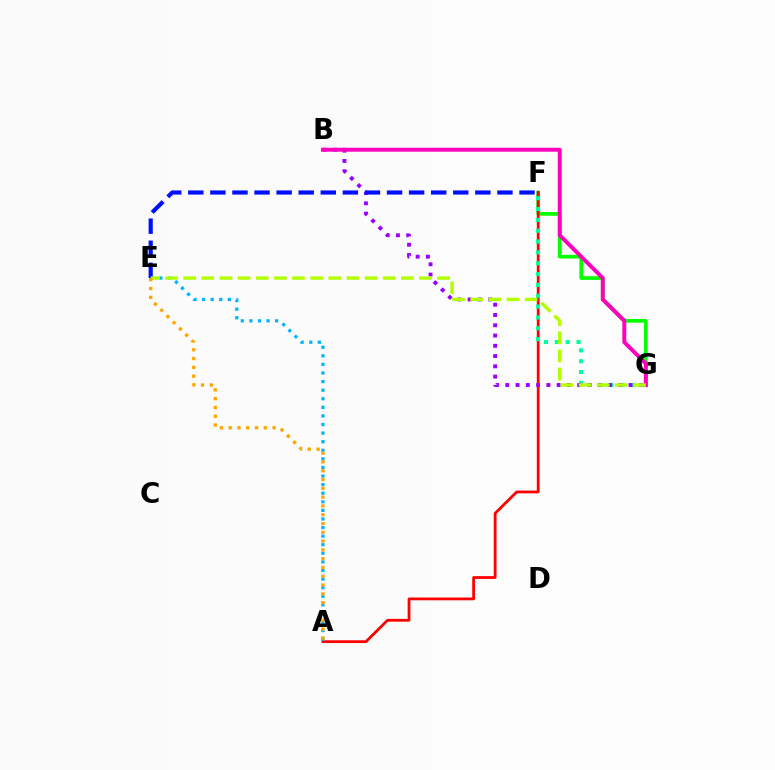{('F', 'G'): [{'color': '#08ff00', 'line_style': 'solid', 'thickness': 2.66}, {'color': '#00ff9d', 'line_style': 'dotted', 'thickness': 2.95}], ('A', 'F'): [{'color': '#ff0000', 'line_style': 'solid', 'thickness': 2.0}], ('B', 'G'): [{'color': '#9b00ff', 'line_style': 'dotted', 'thickness': 2.79}, {'color': '#ff00bd', 'line_style': 'solid', 'thickness': 2.84}], ('A', 'E'): [{'color': '#00b5ff', 'line_style': 'dotted', 'thickness': 2.33}, {'color': '#ffa500', 'line_style': 'dotted', 'thickness': 2.39}], ('E', 'F'): [{'color': '#0010ff', 'line_style': 'dashed', 'thickness': 3.0}], ('E', 'G'): [{'color': '#b3ff00', 'line_style': 'dashed', 'thickness': 2.46}]}